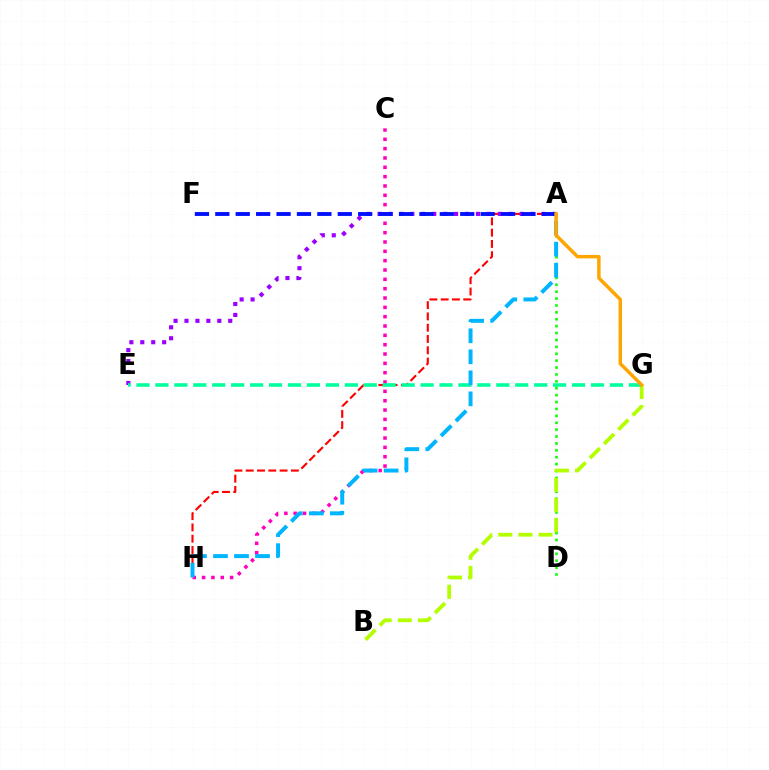{('A', 'D'): [{'color': '#08ff00', 'line_style': 'dotted', 'thickness': 1.87}], ('C', 'H'): [{'color': '#ff00bd', 'line_style': 'dotted', 'thickness': 2.54}], ('A', 'H'): [{'color': '#ff0000', 'line_style': 'dashed', 'thickness': 1.53}, {'color': '#00b5ff', 'line_style': 'dashed', 'thickness': 2.85}], ('A', 'E'): [{'color': '#9b00ff', 'line_style': 'dotted', 'thickness': 2.97}], ('B', 'G'): [{'color': '#b3ff00', 'line_style': 'dashed', 'thickness': 2.73}], ('A', 'F'): [{'color': '#0010ff', 'line_style': 'dashed', 'thickness': 2.77}], ('E', 'G'): [{'color': '#00ff9d', 'line_style': 'dashed', 'thickness': 2.57}], ('A', 'G'): [{'color': '#ffa500', 'line_style': 'solid', 'thickness': 2.49}]}